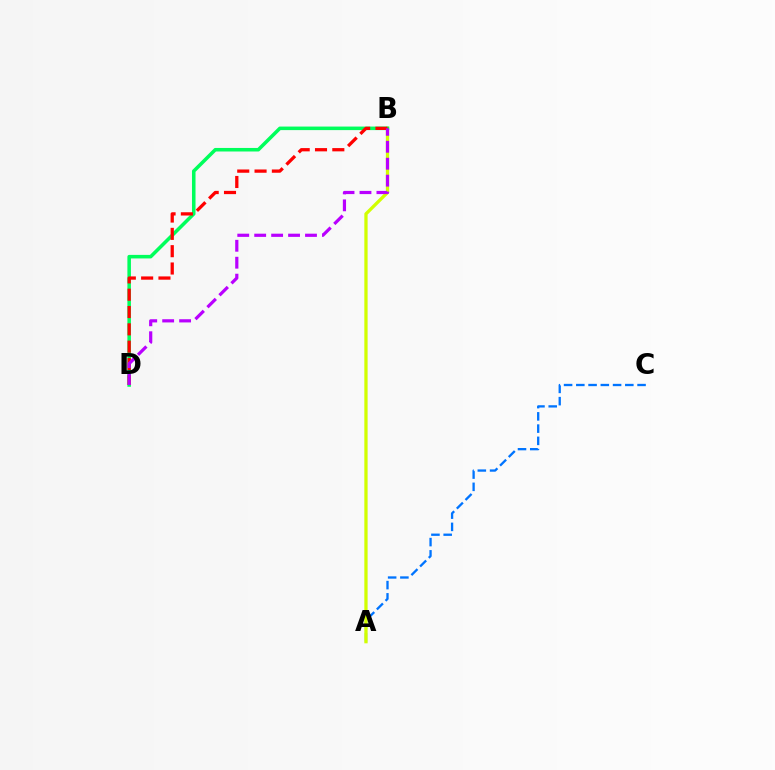{('A', 'C'): [{'color': '#0074ff', 'line_style': 'dashed', 'thickness': 1.66}], ('A', 'B'): [{'color': '#d1ff00', 'line_style': 'solid', 'thickness': 2.36}], ('B', 'D'): [{'color': '#00ff5c', 'line_style': 'solid', 'thickness': 2.55}, {'color': '#ff0000', 'line_style': 'dashed', 'thickness': 2.35}, {'color': '#b900ff', 'line_style': 'dashed', 'thickness': 2.3}]}